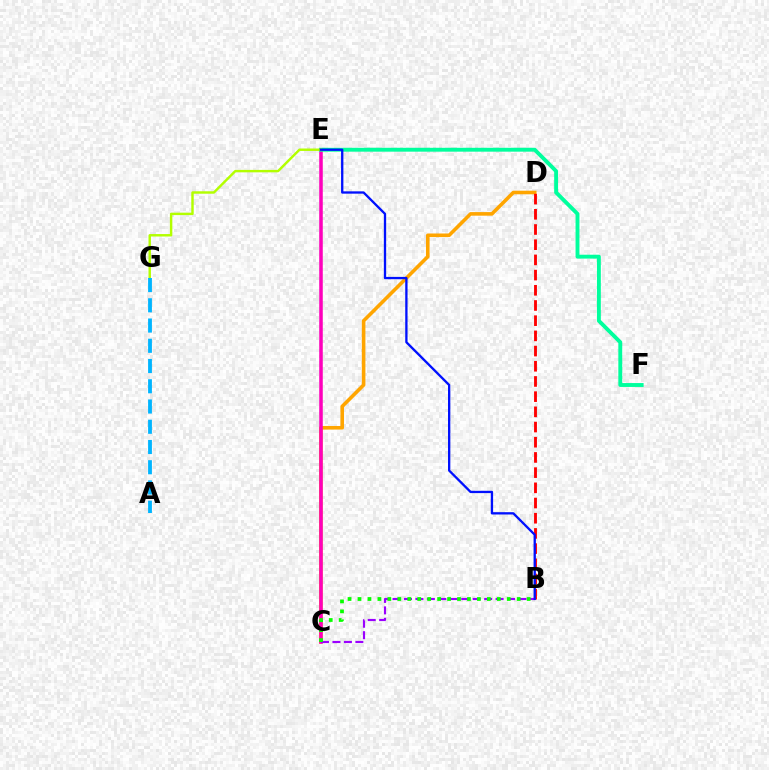{('C', 'D'): [{'color': '#ffa500', 'line_style': 'solid', 'thickness': 2.58}], ('C', 'E'): [{'color': '#ff00bd', 'line_style': 'solid', 'thickness': 2.55}], ('B', 'C'): [{'color': '#9b00ff', 'line_style': 'dashed', 'thickness': 1.56}, {'color': '#08ff00', 'line_style': 'dotted', 'thickness': 2.7}], ('E', 'F'): [{'color': '#00ff9d', 'line_style': 'solid', 'thickness': 2.8}], ('E', 'G'): [{'color': '#b3ff00', 'line_style': 'solid', 'thickness': 1.75}], ('B', 'D'): [{'color': '#ff0000', 'line_style': 'dashed', 'thickness': 2.06}], ('A', 'G'): [{'color': '#00b5ff', 'line_style': 'dashed', 'thickness': 2.75}], ('B', 'E'): [{'color': '#0010ff', 'line_style': 'solid', 'thickness': 1.67}]}